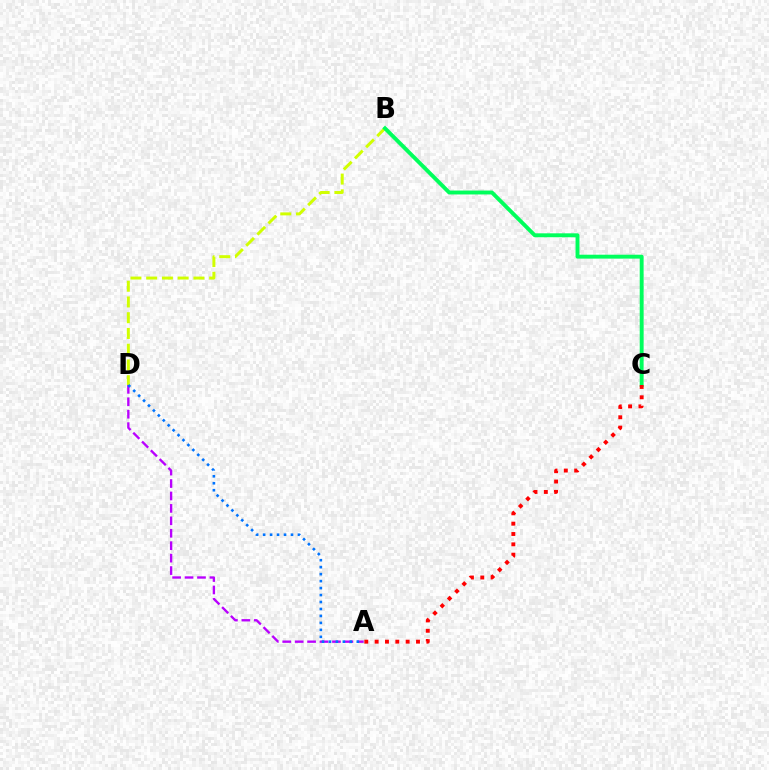{('B', 'D'): [{'color': '#d1ff00', 'line_style': 'dashed', 'thickness': 2.14}], ('B', 'C'): [{'color': '#00ff5c', 'line_style': 'solid', 'thickness': 2.81}], ('A', 'C'): [{'color': '#ff0000', 'line_style': 'dotted', 'thickness': 2.81}], ('A', 'D'): [{'color': '#b900ff', 'line_style': 'dashed', 'thickness': 1.69}, {'color': '#0074ff', 'line_style': 'dotted', 'thickness': 1.89}]}